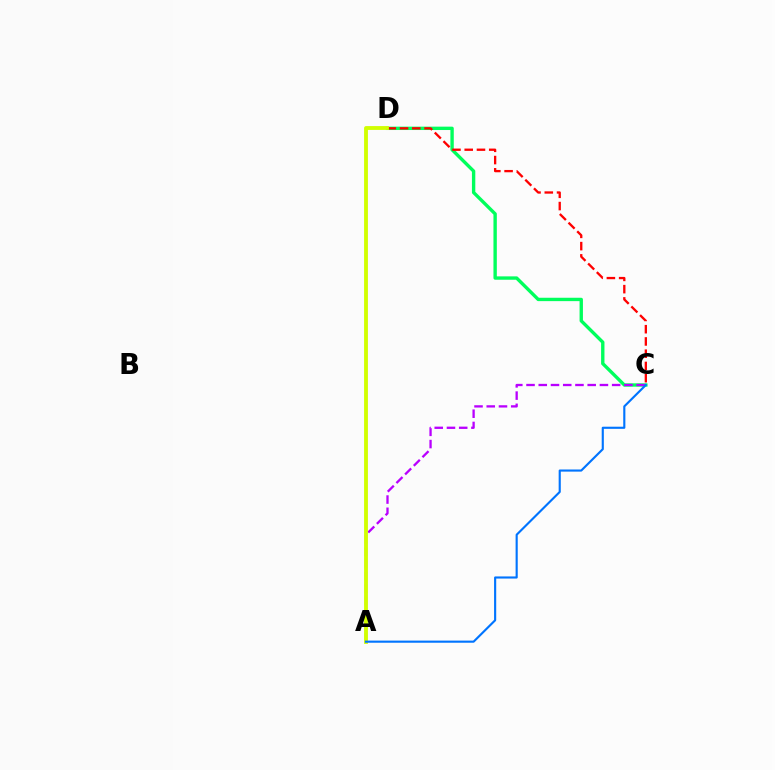{('C', 'D'): [{'color': '#00ff5c', 'line_style': 'solid', 'thickness': 2.43}, {'color': '#ff0000', 'line_style': 'dashed', 'thickness': 1.66}], ('A', 'C'): [{'color': '#b900ff', 'line_style': 'dashed', 'thickness': 1.66}, {'color': '#0074ff', 'line_style': 'solid', 'thickness': 1.54}], ('A', 'D'): [{'color': '#d1ff00', 'line_style': 'solid', 'thickness': 2.76}]}